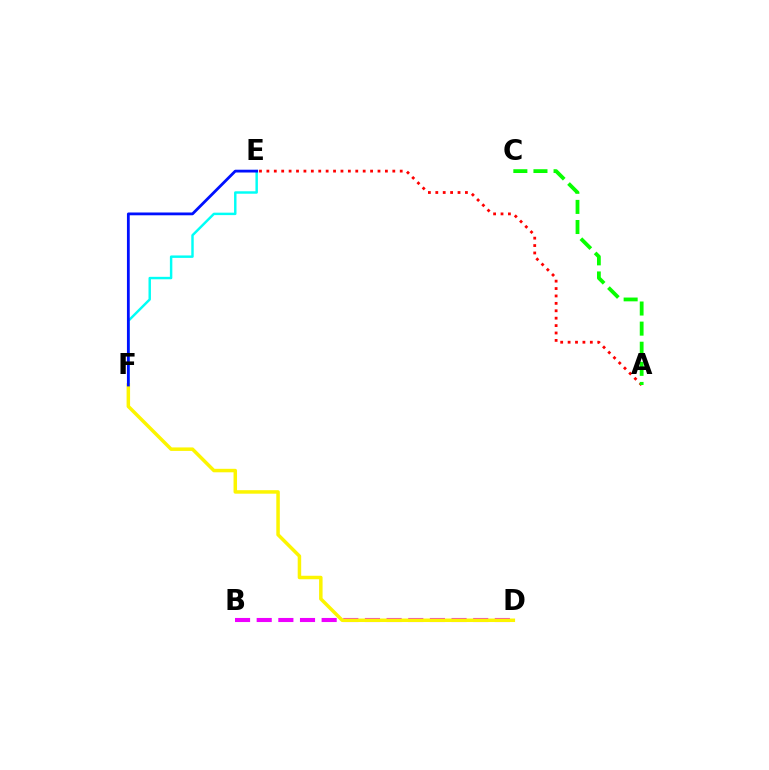{('A', 'E'): [{'color': '#ff0000', 'line_style': 'dotted', 'thickness': 2.01}], ('E', 'F'): [{'color': '#00fff6', 'line_style': 'solid', 'thickness': 1.76}, {'color': '#0010ff', 'line_style': 'solid', 'thickness': 2.01}], ('B', 'D'): [{'color': '#ee00ff', 'line_style': 'dashed', 'thickness': 2.94}], ('A', 'C'): [{'color': '#08ff00', 'line_style': 'dashed', 'thickness': 2.73}], ('D', 'F'): [{'color': '#fcf500', 'line_style': 'solid', 'thickness': 2.51}]}